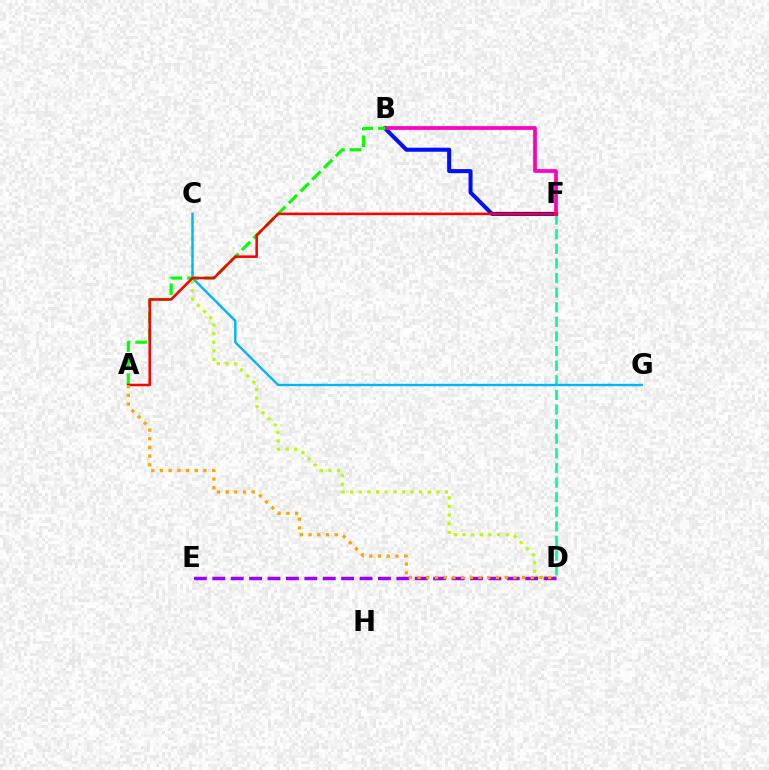{('D', 'F'): [{'color': '#00ff9d', 'line_style': 'dashed', 'thickness': 1.98}], ('B', 'F'): [{'color': '#0010ff', 'line_style': 'solid', 'thickness': 2.92}, {'color': '#ff00bd', 'line_style': 'solid', 'thickness': 2.68}], ('A', 'B'): [{'color': '#08ff00', 'line_style': 'dashed', 'thickness': 2.25}], ('C', 'D'): [{'color': '#b3ff00', 'line_style': 'dotted', 'thickness': 2.34}], ('D', 'E'): [{'color': '#9b00ff', 'line_style': 'dashed', 'thickness': 2.5}], ('C', 'G'): [{'color': '#00b5ff', 'line_style': 'solid', 'thickness': 1.72}], ('A', 'F'): [{'color': '#ff0000', 'line_style': 'solid', 'thickness': 1.84}], ('A', 'D'): [{'color': '#ffa500', 'line_style': 'dotted', 'thickness': 2.37}]}